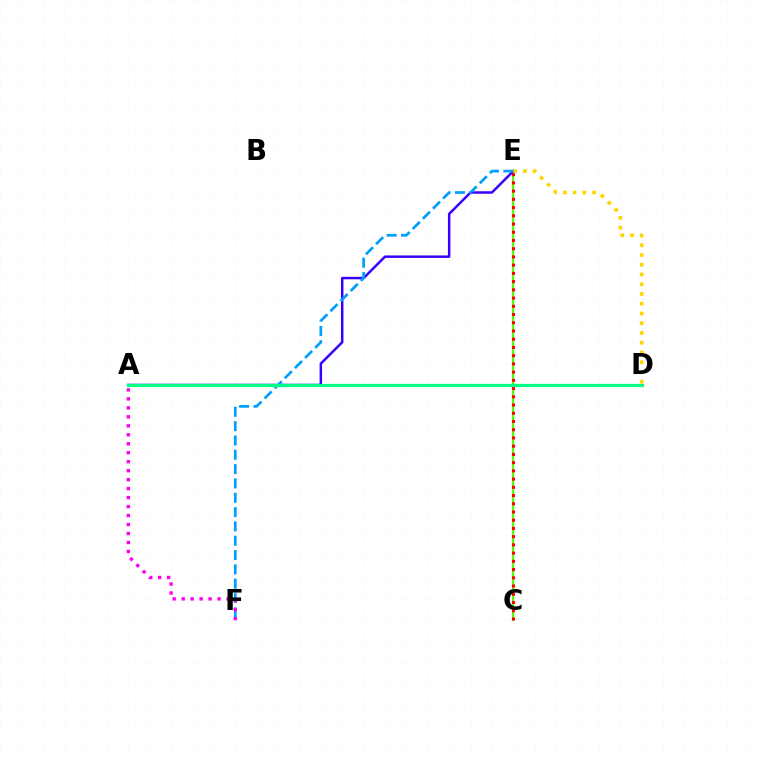{('C', 'E'): [{'color': '#4fff00', 'line_style': 'solid', 'thickness': 1.53}, {'color': '#ff0000', 'line_style': 'dotted', 'thickness': 2.24}], ('A', 'E'): [{'color': '#3700ff', 'line_style': 'solid', 'thickness': 1.78}], ('E', 'F'): [{'color': '#009eff', 'line_style': 'dashed', 'thickness': 1.95}], ('A', 'D'): [{'color': '#00ff86', 'line_style': 'solid', 'thickness': 2.32}], ('A', 'F'): [{'color': '#ff00ed', 'line_style': 'dotted', 'thickness': 2.44}], ('D', 'E'): [{'color': '#ffd500', 'line_style': 'dotted', 'thickness': 2.65}]}